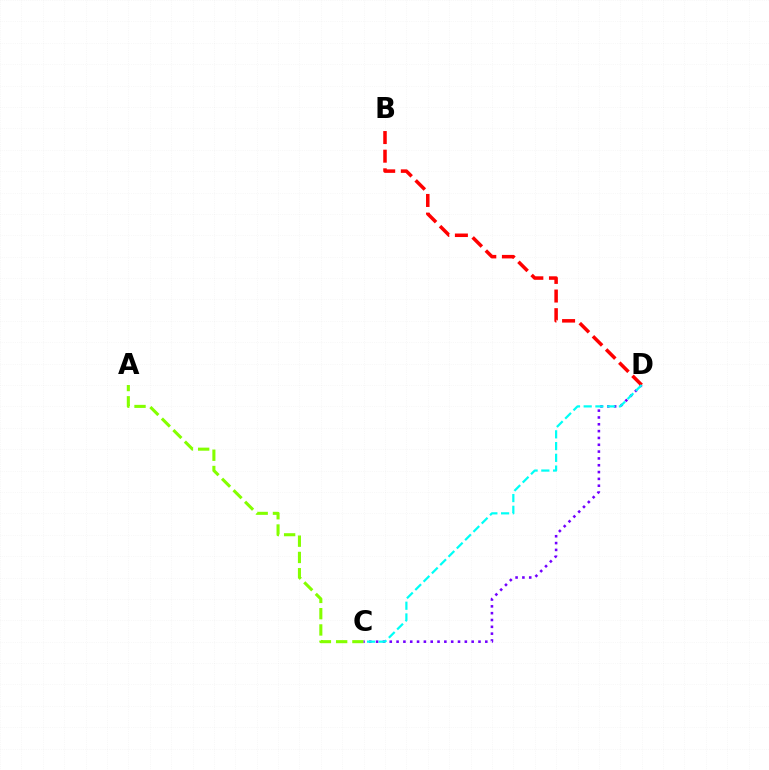{('A', 'C'): [{'color': '#84ff00', 'line_style': 'dashed', 'thickness': 2.21}], ('C', 'D'): [{'color': '#7200ff', 'line_style': 'dotted', 'thickness': 1.85}, {'color': '#00fff6', 'line_style': 'dashed', 'thickness': 1.6}], ('B', 'D'): [{'color': '#ff0000', 'line_style': 'dashed', 'thickness': 2.53}]}